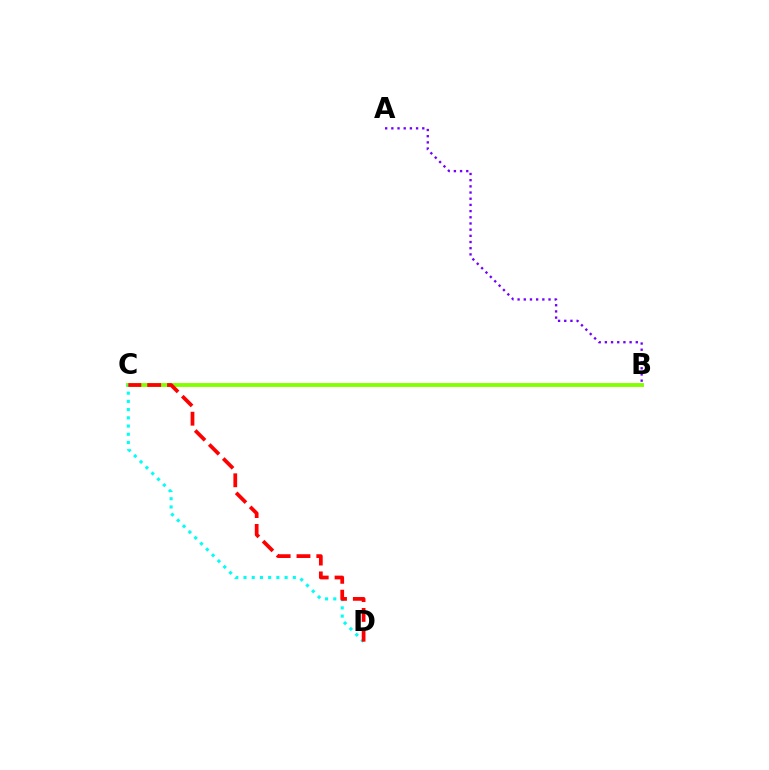{('B', 'C'): [{'color': '#84ff00', 'line_style': 'solid', 'thickness': 2.78}], ('A', 'B'): [{'color': '#7200ff', 'line_style': 'dotted', 'thickness': 1.68}], ('C', 'D'): [{'color': '#00fff6', 'line_style': 'dotted', 'thickness': 2.23}, {'color': '#ff0000', 'line_style': 'dashed', 'thickness': 2.69}]}